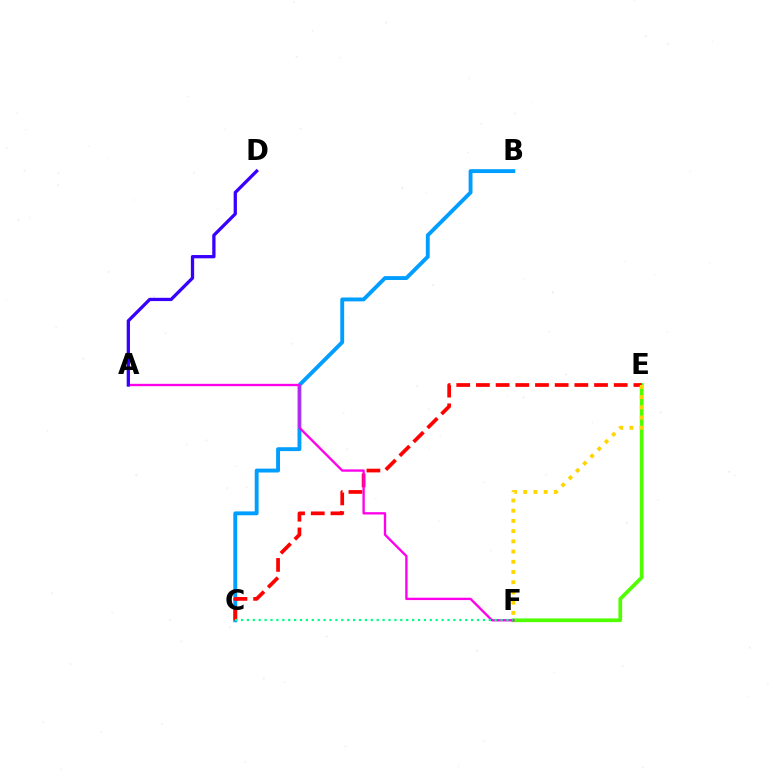{('E', 'F'): [{'color': '#4fff00', 'line_style': 'solid', 'thickness': 2.67}, {'color': '#ffd500', 'line_style': 'dotted', 'thickness': 2.78}], ('B', 'C'): [{'color': '#009eff', 'line_style': 'solid', 'thickness': 2.79}], ('C', 'E'): [{'color': '#ff0000', 'line_style': 'dashed', 'thickness': 2.67}], ('A', 'F'): [{'color': '#ff00ed', 'line_style': 'solid', 'thickness': 1.69}], ('A', 'D'): [{'color': '#3700ff', 'line_style': 'solid', 'thickness': 2.36}], ('C', 'F'): [{'color': '#00ff86', 'line_style': 'dotted', 'thickness': 1.6}]}